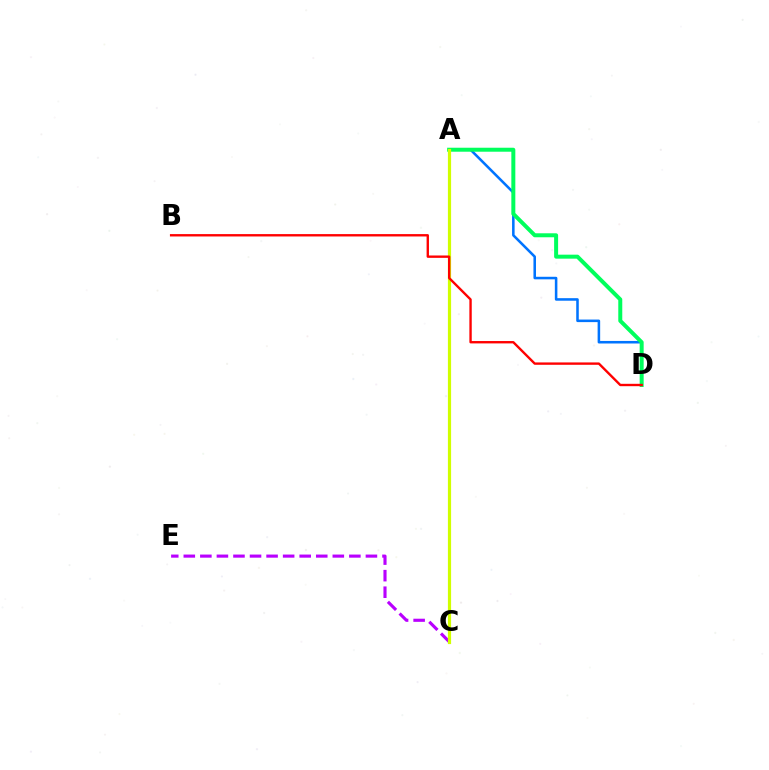{('A', 'D'): [{'color': '#0074ff', 'line_style': 'solid', 'thickness': 1.84}, {'color': '#00ff5c', 'line_style': 'solid', 'thickness': 2.87}], ('C', 'E'): [{'color': '#b900ff', 'line_style': 'dashed', 'thickness': 2.25}], ('A', 'C'): [{'color': '#d1ff00', 'line_style': 'solid', 'thickness': 2.3}], ('B', 'D'): [{'color': '#ff0000', 'line_style': 'solid', 'thickness': 1.71}]}